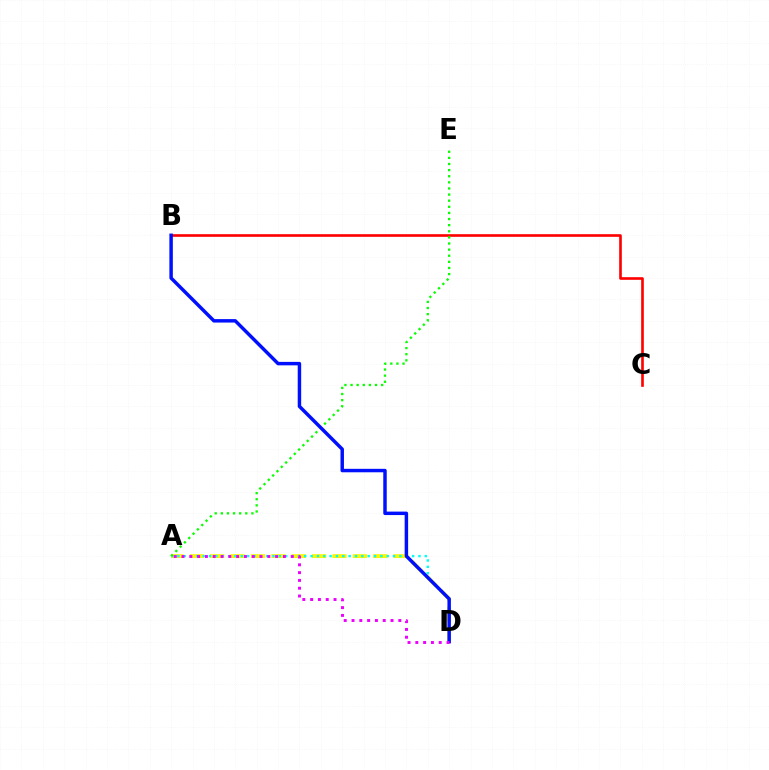{('A', 'D'): [{'color': '#fcf500', 'line_style': 'dashed', 'thickness': 2.77}, {'color': '#00fff6', 'line_style': 'dotted', 'thickness': 1.72}, {'color': '#ee00ff', 'line_style': 'dotted', 'thickness': 2.12}], ('B', 'C'): [{'color': '#ff0000', 'line_style': 'solid', 'thickness': 1.89}], ('A', 'E'): [{'color': '#08ff00', 'line_style': 'dotted', 'thickness': 1.66}], ('B', 'D'): [{'color': '#0010ff', 'line_style': 'solid', 'thickness': 2.49}]}